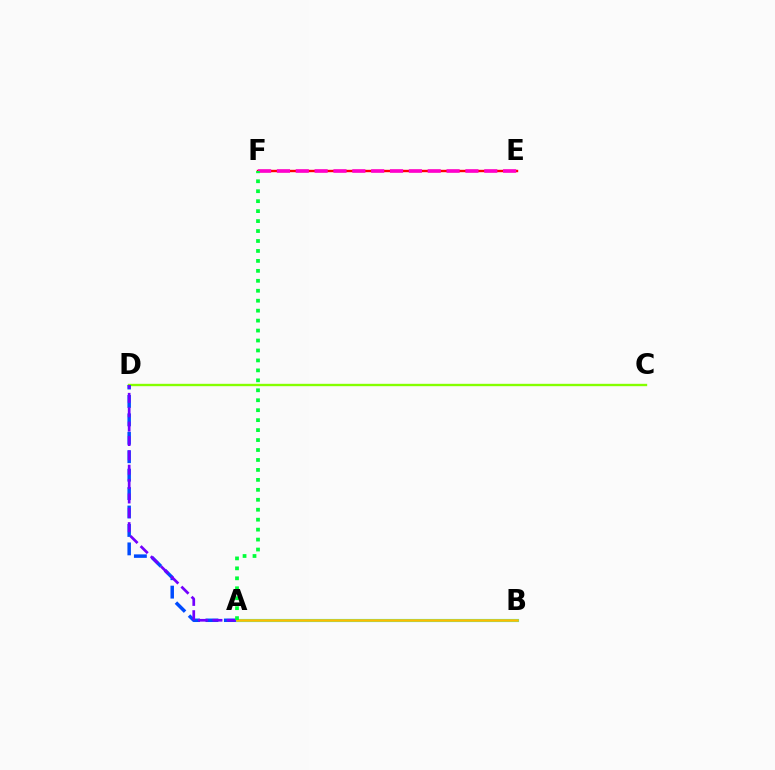{('C', 'D'): [{'color': '#84ff00', 'line_style': 'solid', 'thickness': 1.7}], ('E', 'F'): [{'color': '#ff0000', 'line_style': 'solid', 'thickness': 1.73}, {'color': '#ff00cf', 'line_style': 'dashed', 'thickness': 2.56}], ('A', 'D'): [{'color': '#004bff', 'line_style': 'dashed', 'thickness': 2.5}, {'color': '#7200ff', 'line_style': 'dashed', 'thickness': 1.95}], ('A', 'B'): [{'color': '#00fff6', 'line_style': 'solid', 'thickness': 2.27}, {'color': '#ffbd00', 'line_style': 'solid', 'thickness': 1.88}], ('A', 'F'): [{'color': '#00ff39', 'line_style': 'dotted', 'thickness': 2.7}]}